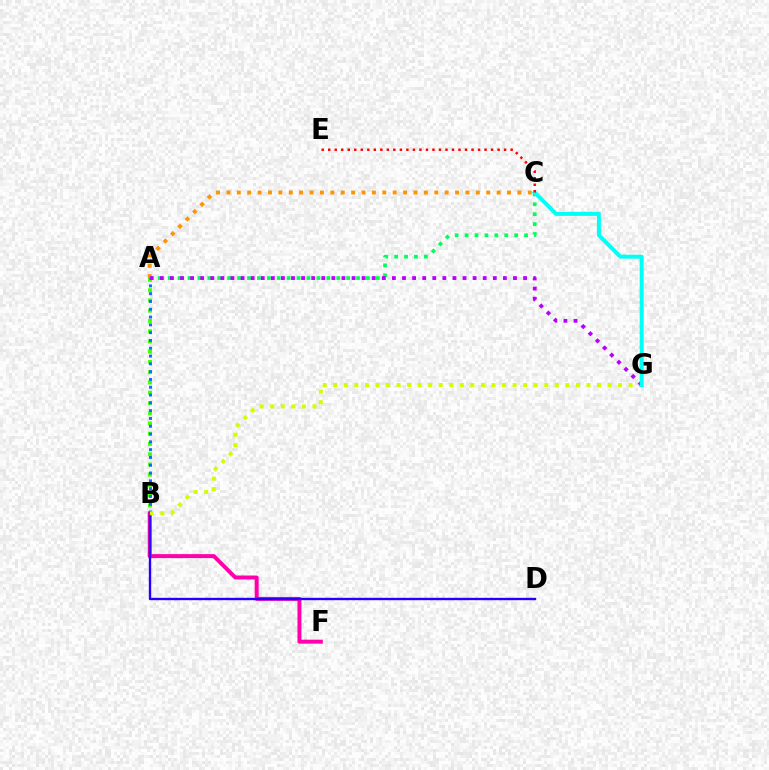{('A', 'B'): [{'color': '#3dff00', 'line_style': 'dotted', 'thickness': 2.79}, {'color': '#0074ff', 'line_style': 'dotted', 'thickness': 2.12}], ('B', 'F'): [{'color': '#ff00ac', 'line_style': 'solid', 'thickness': 2.86}], ('A', 'C'): [{'color': '#ff9400', 'line_style': 'dotted', 'thickness': 2.82}, {'color': '#00ff5c', 'line_style': 'dotted', 'thickness': 2.69}], ('B', 'D'): [{'color': '#2500ff', 'line_style': 'solid', 'thickness': 1.71}], ('B', 'G'): [{'color': '#d1ff00', 'line_style': 'dotted', 'thickness': 2.87}], ('A', 'G'): [{'color': '#b900ff', 'line_style': 'dotted', 'thickness': 2.74}], ('C', 'G'): [{'color': '#00fff6', 'line_style': 'solid', 'thickness': 2.86}], ('C', 'E'): [{'color': '#ff0000', 'line_style': 'dotted', 'thickness': 1.77}]}